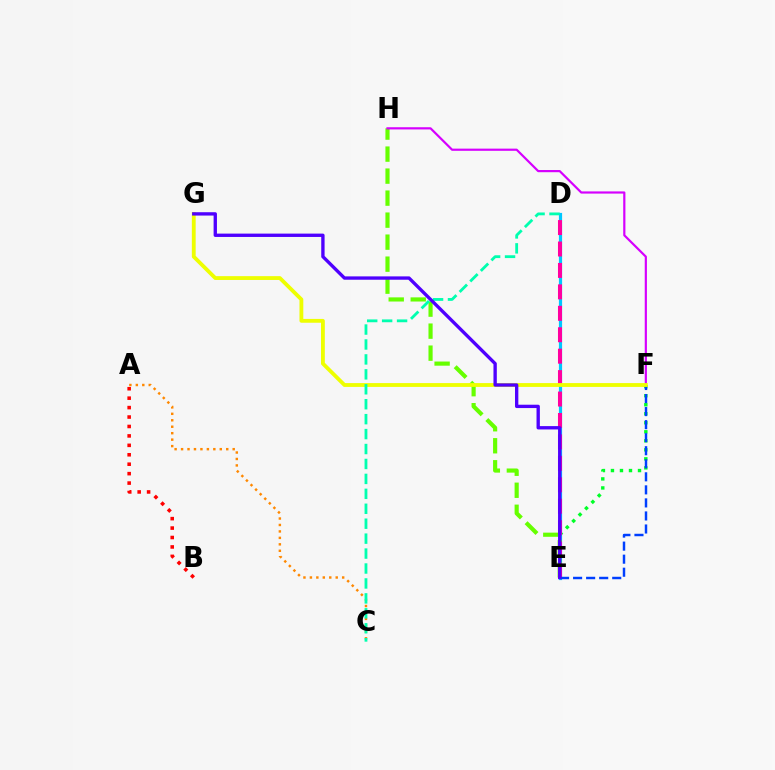{('D', 'E'): [{'color': '#00c7ff', 'line_style': 'solid', 'thickness': 2.29}, {'color': '#ff00a0', 'line_style': 'dashed', 'thickness': 2.91}], ('E', 'F'): [{'color': '#00ff27', 'line_style': 'dotted', 'thickness': 2.45}, {'color': '#003fff', 'line_style': 'dashed', 'thickness': 1.77}], ('A', 'C'): [{'color': '#ff8800', 'line_style': 'dotted', 'thickness': 1.75}], ('E', 'H'): [{'color': '#66ff00', 'line_style': 'dashed', 'thickness': 2.99}], ('F', 'H'): [{'color': '#d600ff', 'line_style': 'solid', 'thickness': 1.58}], ('F', 'G'): [{'color': '#eeff00', 'line_style': 'solid', 'thickness': 2.75}], ('C', 'D'): [{'color': '#00ffaf', 'line_style': 'dashed', 'thickness': 2.03}], ('E', 'G'): [{'color': '#4f00ff', 'line_style': 'solid', 'thickness': 2.41}], ('A', 'B'): [{'color': '#ff0000', 'line_style': 'dotted', 'thickness': 2.56}]}